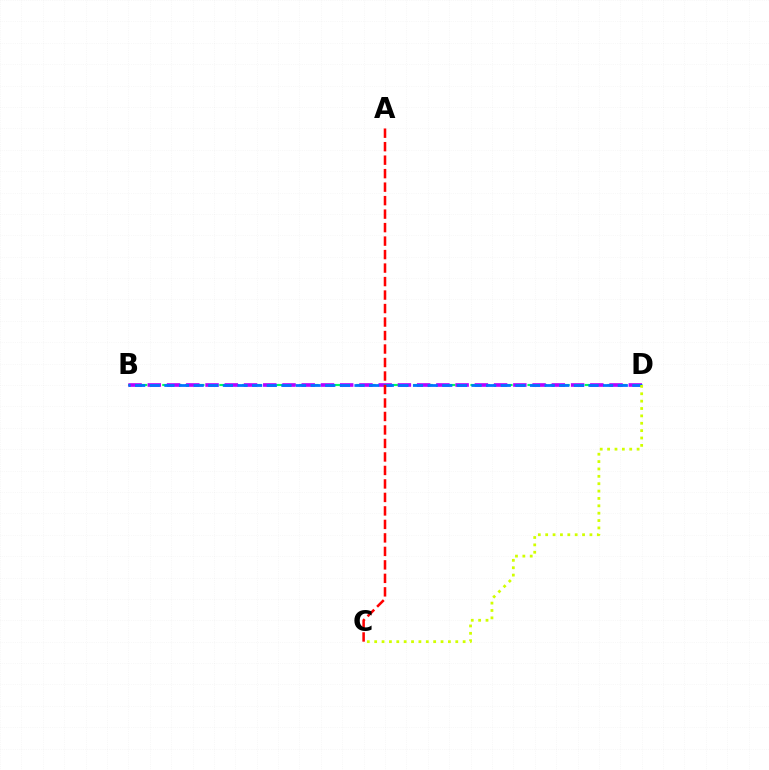{('B', 'D'): [{'color': '#00ff5c', 'line_style': 'dashed', 'thickness': 1.55}, {'color': '#b900ff', 'line_style': 'dashed', 'thickness': 2.61}, {'color': '#0074ff', 'line_style': 'dashed', 'thickness': 1.99}], ('C', 'D'): [{'color': '#d1ff00', 'line_style': 'dotted', 'thickness': 2.0}], ('A', 'C'): [{'color': '#ff0000', 'line_style': 'dashed', 'thickness': 1.83}]}